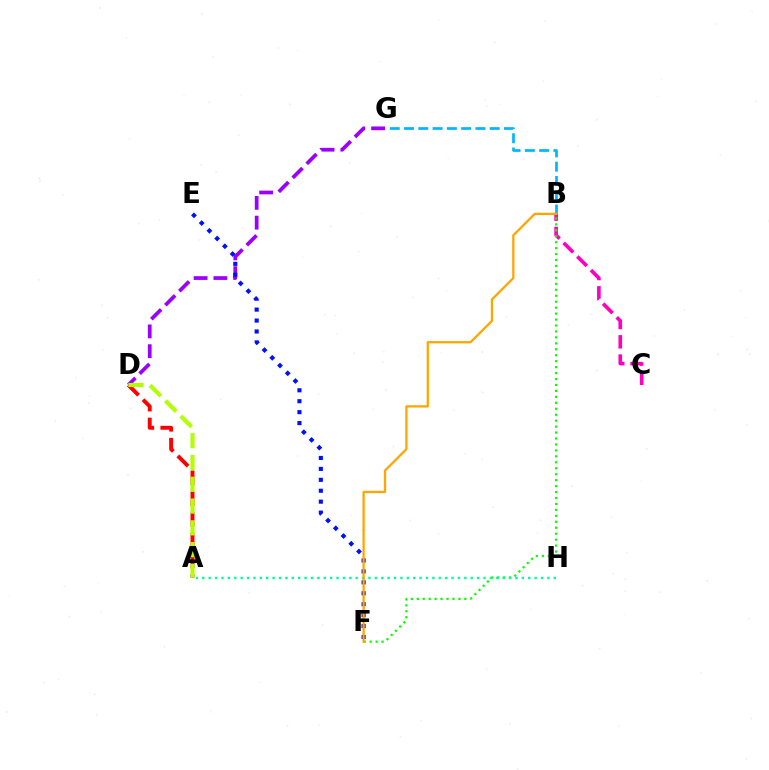{('B', 'C'): [{'color': '#ff00bd', 'line_style': 'dashed', 'thickness': 2.62}], ('B', 'G'): [{'color': '#00b5ff', 'line_style': 'dashed', 'thickness': 1.94}], ('B', 'F'): [{'color': '#08ff00', 'line_style': 'dotted', 'thickness': 1.62}, {'color': '#ffa500', 'line_style': 'solid', 'thickness': 1.64}], ('D', 'G'): [{'color': '#9b00ff', 'line_style': 'dashed', 'thickness': 2.69}], ('A', 'D'): [{'color': '#ff0000', 'line_style': 'dashed', 'thickness': 2.82}, {'color': '#b3ff00', 'line_style': 'dashed', 'thickness': 2.96}], ('E', 'F'): [{'color': '#0010ff', 'line_style': 'dotted', 'thickness': 2.97}], ('A', 'H'): [{'color': '#00ff9d', 'line_style': 'dotted', 'thickness': 1.74}]}